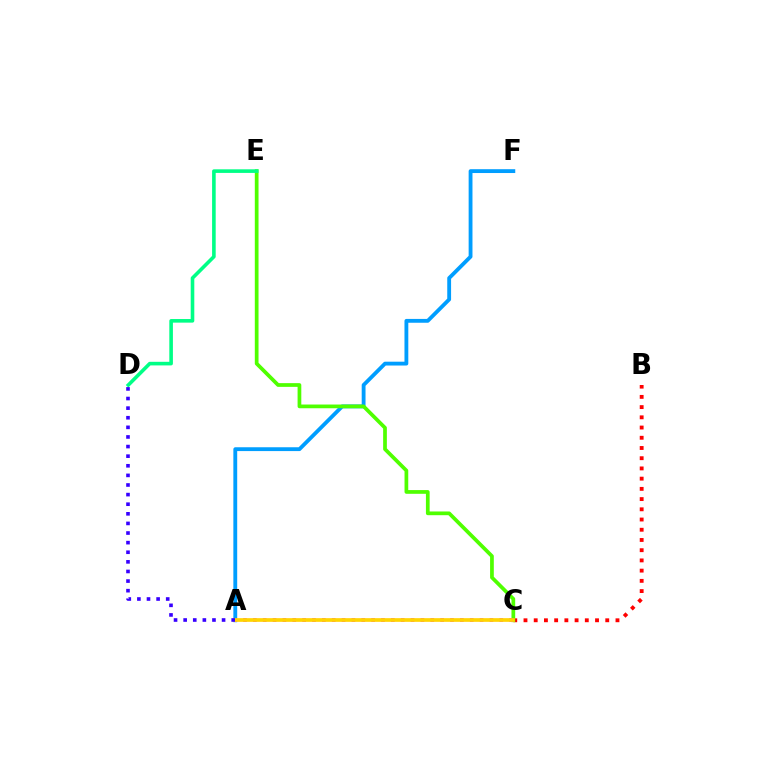{('A', 'F'): [{'color': '#009eff', 'line_style': 'solid', 'thickness': 2.76}], ('B', 'C'): [{'color': '#ff0000', 'line_style': 'dotted', 'thickness': 2.78}], ('C', 'E'): [{'color': '#4fff00', 'line_style': 'solid', 'thickness': 2.68}], ('A', 'C'): [{'color': '#ff00ed', 'line_style': 'dotted', 'thickness': 2.68}, {'color': '#ffd500', 'line_style': 'solid', 'thickness': 2.65}], ('D', 'E'): [{'color': '#00ff86', 'line_style': 'solid', 'thickness': 2.59}], ('A', 'D'): [{'color': '#3700ff', 'line_style': 'dotted', 'thickness': 2.61}]}